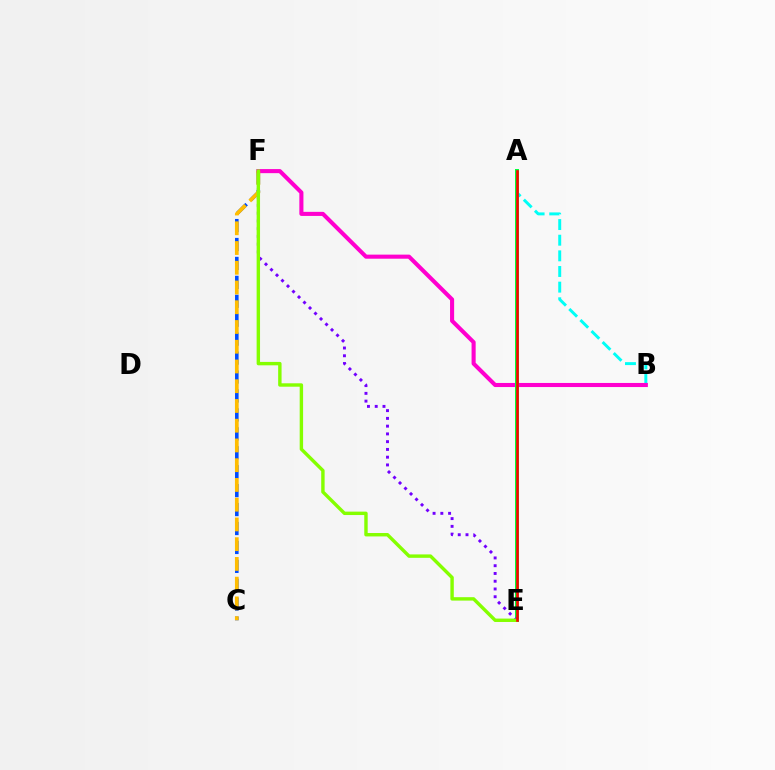{('A', 'B'): [{'color': '#00fff6', 'line_style': 'dashed', 'thickness': 2.13}], ('C', 'F'): [{'color': '#004bff', 'line_style': 'dashed', 'thickness': 2.57}, {'color': '#ffbd00', 'line_style': 'dashed', 'thickness': 2.68}], ('B', 'F'): [{'color': '#ff00cf', 'line_style': 'solid', 'thickness': 2.94}], ('A', 'E'): [{'color': '#00ff39', 'line_style': 'solid', 'thickness': 2.87}, {'color': '#ff0000', 'line_style': 'solid', 'thickness': 1.86}], ('E', 'F'): [{'color': '#7200ff', 'line_style': 'dotted', 'thickness': 2.11}, {'color': '#84ff00', 'line_style': 'solid', 'thickness': 2.45}]}